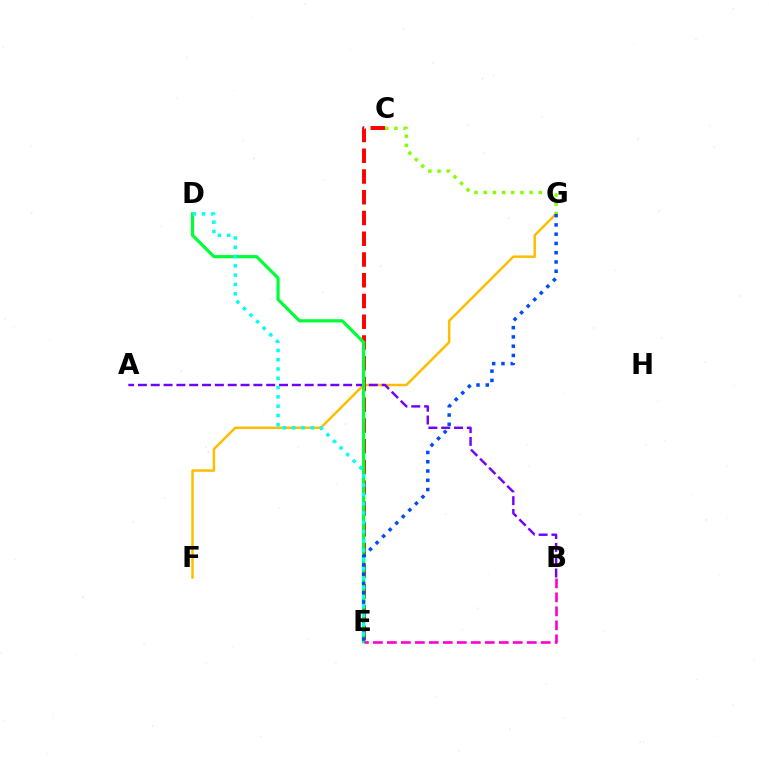{('F', 'G'): [{'color': '#ffbd00', 'line_style': 'solid', 'thickness': 1.78}], ('C', 'E'): [{'color': '#ff0000', 'line_style': 'dashed', 'thickness': 2.82}], ('A', 'B'): [{'color': '#7200ff', 'line_style': 'dashed', 'thickness': 1.74}], ('D', 'E'): [{'color': '#00ff39', 'line_style': 'solid', 'thickness': 2.31}, {'color': '#00fff6', 'line_style': 'dotted', 'thickness': 2.53}], ('C', 'G'): [{'color': '#84ff00', 'line_style': 'dotted', 'thickness': 2.49}], ('E', 'G'): [{'color': '#004bff', 'line_style': 'dotted', 'thickness': 2.52}], ('B', 'E'): [{'color': '#ff00cf', 'line_style': 'dashed', 'thickness': 1.9}]}